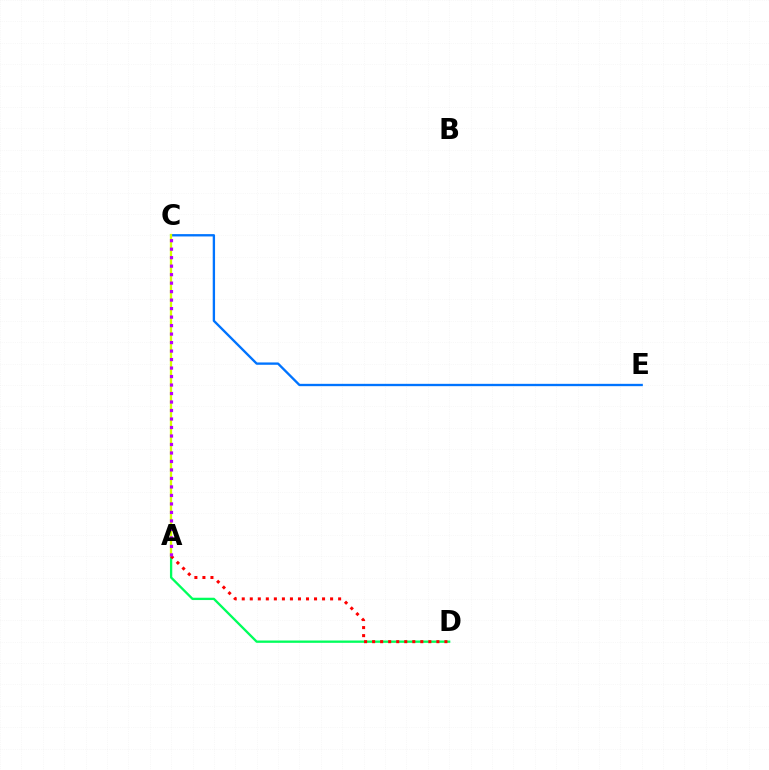{('C', 'E'): [{'color': '#0074ff', 'line_style': 'solid', 'thickness': 1.68}], ('A', 'D'): [{'color': '#00ff5c', 'line_style': 'solid', 'thickness': 1.67}, {'color': '#ff0000', 'line_style': 'dotted', 'thickness': 2.18}], ('A', 'C'): [{'color': '#d1ff00', 'line_style': 'solid', 'thickness': 1.65}, {'color': '#b900ff', 'line_style': 'dotted', 'thickness': 2.31}]}